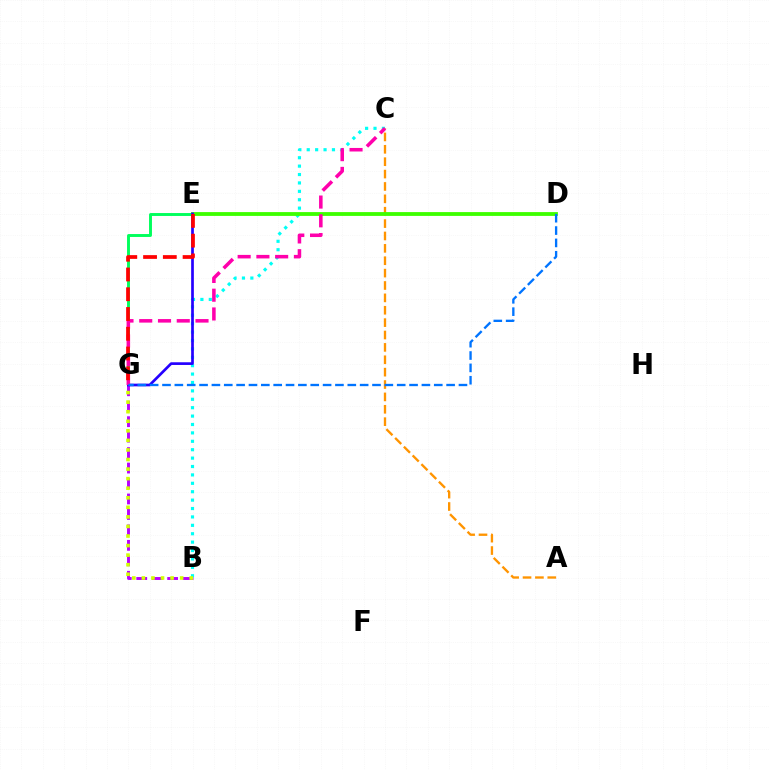{('E', 'G'): [{'color': '#00ff5c', 'line_style': 'solid', 'thickness': 2.1}, {'color': '#2500ff', 'line_style': 'solid', 'thickness': 1.94}, {'color': '#ff0000', 'line_style': 'dashed', 'thickness': 2.68}], ('B', 'G'): [{'color': '#b900ff', 'line_style': 'dashed', 'thickness': 2.1}, {'color': '#d1ff00', 'line_style': 'dotted', 'thickness': 2.6}], ('A', 'C'): [{'color': '#ff9400', 'line_style': 'dashed', 'thickness': 1.68}], ('B', 'C'): [{'color': '#00fff6', 'line_style': 'dotted', 'thickness': 2.28}], ('D', 'E'): [{'color': '#3dff00', 'line_style': 'solid', 'thickness': 2.74}], ('C', 'G'): [{'color': '#ff00ac', 'line_style': 'dashed', 'thickness': 2.55}], ('D', 'G'): [{'color': '#0074ff', 'line_style': 'dashed', 'thickness': 1.68}]}